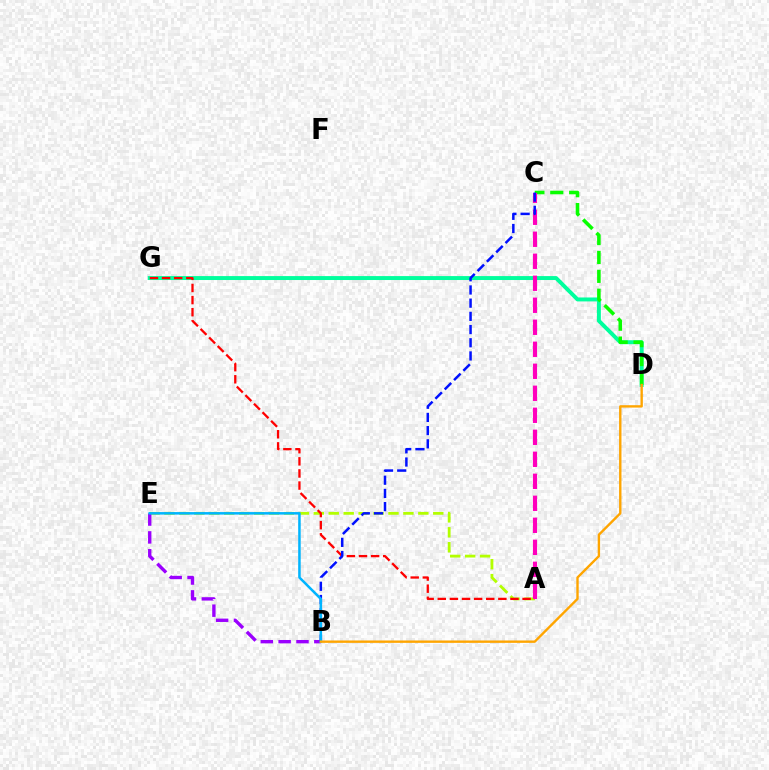{('D', 'G'): [{'color': '#00ff9d', 'line_style': 'solid', 'thickness': 2.84}], ('A', 'E'): [{'color': '#b3ff00', 'line_style': 'dashed', 'thickness': 2.03}], ('C', 'D'): [{'color': '#08ff00', 'line_style': 'dashed', 'thickness': 2.57}], ('A', 'G'): [{'color': '#ff0000', 'line_style': 'dashed', 'thickness': 1.65}], ('A', 'C'): [{'color': '#ff00bd', 'line_style': 'dashed', 'thickness': 2.99}], ('B', 'E'): [{'color': '#9b00ff', 'line_style': 'dashed', 'thickness': 2.42}, {'color': '#00b5ff', 'line_style': 'solid', 'thickness': 1.81}], ('B', 'C'): [{'color': '#0010ff', 'line_style': 'dashed', 'thickness': 1.79}], ('B', 'D'): [{'color': '#ffa500', 'line_style': 'solid', 'thickness': 1.71}]}